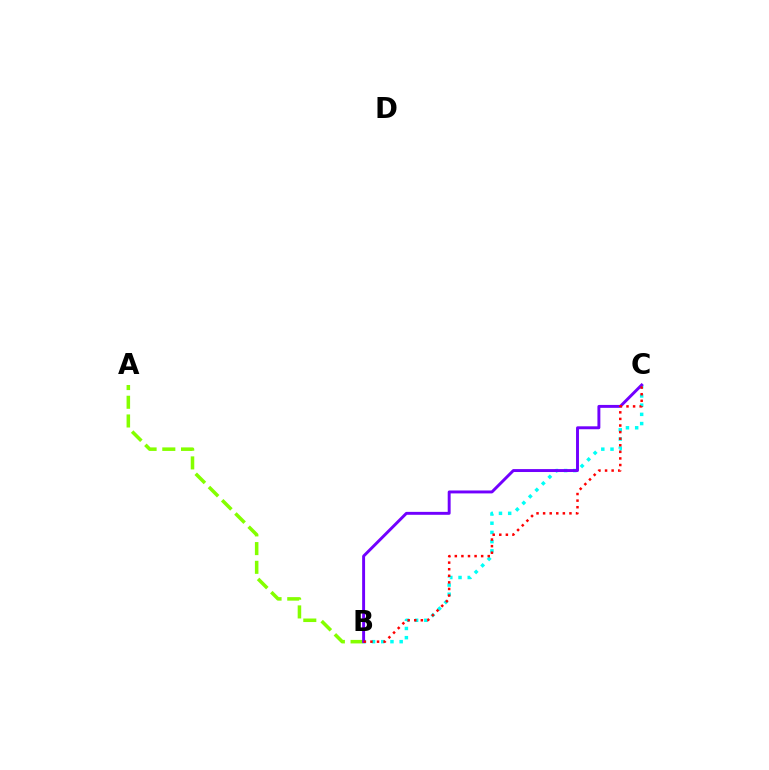{('A', 'B'): [{'color': '#84ff00', 'line_style': 'dashed', 'thickness': 2.54}], ('B', 'C'): [{'color': '#00fff6', 'line_style': 'dotted', 'thickness': 2.5}, {'color': '#7200ff', 'line_style': 'solid', 'thickness': 2.11}, {'color': '#ff0000', 'line_style': 'dotted', 'thickness': 1.79}]}